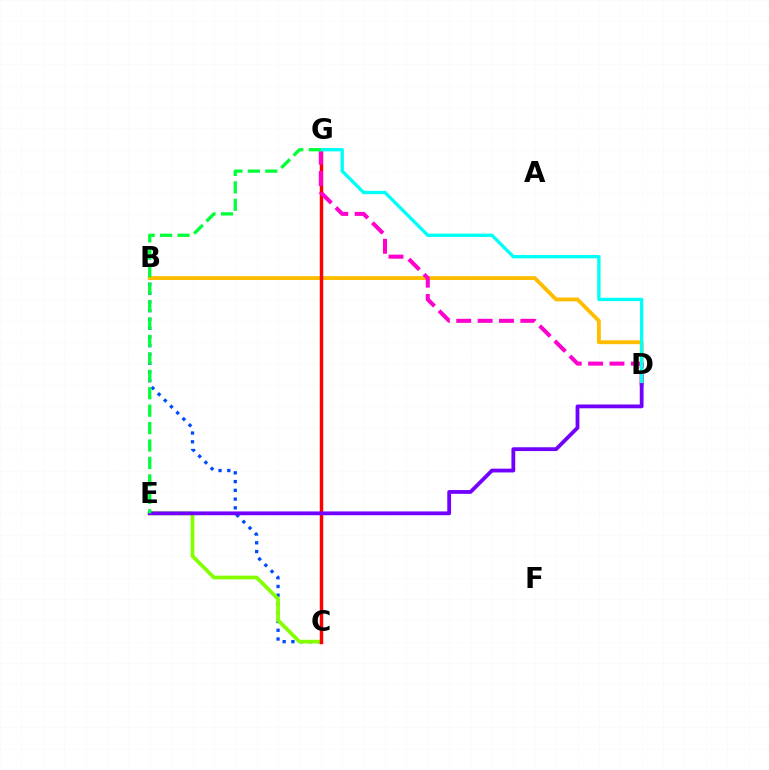{('B', 'C'): [{'color': '#004bff', 'line_style': 'dotted', 'thickness': 2.38}], ('C', 'E'): [{'color': '#84ff00', 'line_style': 'solid', 'thickness': 2.69}], ('B', 'D'): [{'color': '#ffbd00', 'line_style': 'solid', 'thickness': 2.78}], ('C', 'G'): [{'color': '#ff0000', 'line_style': 'solid', 'thickness': 2.48}], ('D', 'G'): [{'color': '#ff00cf', 'line_style': 'dashed', 'thickness': 2.9}, {'color': '#00fff6', 'line_style': 'solid', 'thickness': 2.41}], ('D', 'E'): [{'color': '#7200ff', 'line_style': 'solid', 'thickness': 2.73}], ('E', 'G'): [{'color': '#00ff39', 'line_style': 'dashed', 'thickness': 2.37}]}